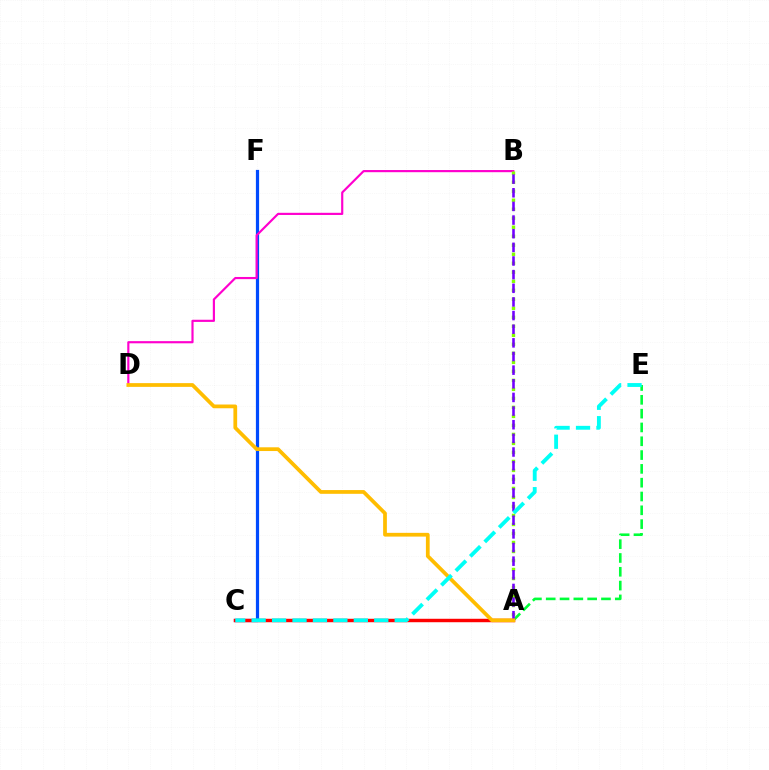{('C', 'F'): [{'color': '#004bff', 'line_style': 'solid', 'thickness': 2.31}], ('A', 'E'): [{'color': '#00ff39', 'line_style': 'dashed', 'thickness': 1.88}], ('A', 'C'): [{'color': '#ff0000', 'line_style': 'solid', 'thickness': 2.48}], ('B', 'D'): [{'color': '#ff00cf', 'line_style': 'solid', 'thickness': 1.56}], ('A', 'B'): [{'color': '#84ff00', 'line_style': 'dotted', 'thickness': 2.45}, {'color': '#7200ff', 'line_style': 'dashed', 'thickness': 1.85}], ('A', 'D'): [{'color': '#ffbd00', 'line_style': 'solid', 'thickness': 2.7}], ('C', 'E'): [{'color': '#00fff6', 'line_style': 'dashed', 'thickness': 2.78}]}